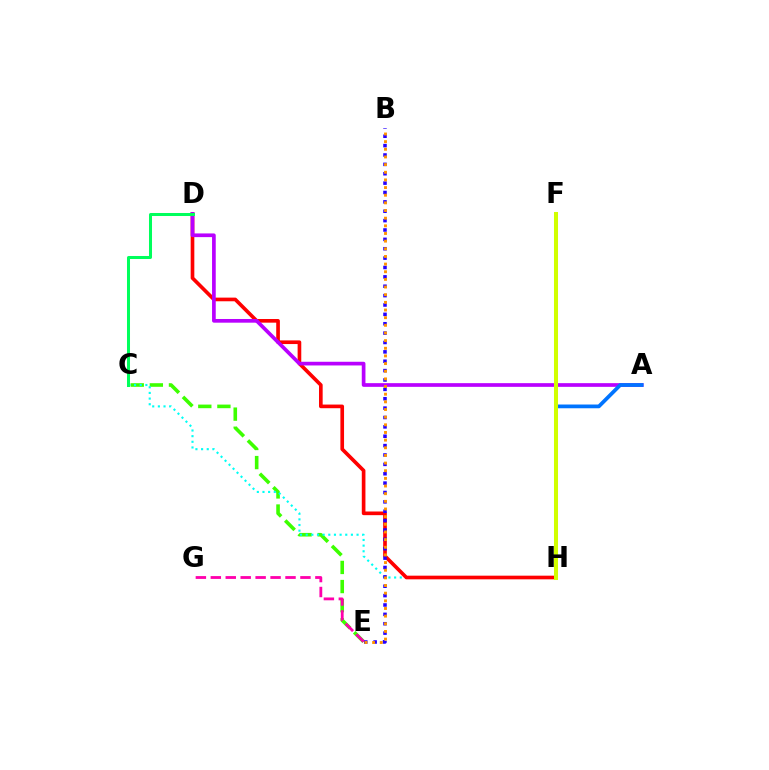{('C', 'E'): [{'color': '#3dff00', 'line_style': 'dashed', 'thickness': 2.6}], ('C', 'H'): [{'color': '#00fff6', 'line_style': 'dotted', 'thickness': 1.54}], ('D', 'H'): [{'color': '#ff0000', 'line_style': 'solid', 'thickness': 2.63}], ('A', 'D'): [{'color': '#b900ff', 'line_style': 'solid', 'thickness': 2.65}], ('B', 'E'): [{'color': '#2500ff', 'line_style': 'dotted', 'thickness': 2.55}, {'color': '#ff9400', 'line_style': 'dotted', 'thickness': 2.08}], ('A', 'H'): [{'color': '#0074ff', 'line_style': 'solid', 'thickness': 2.7}], ('C', 'D'): [{'color': '#00ff5c', 'line_style': 'solid', 'thickness': 2.17}], ('F', 'H'): [{'color': '#d1ff00', 'line_style': 'solid', 'thickness': 2.9}], ('E', 'G'): [{'color': '#ff00ac', 'line_style': 'dashed', 'thickness': 2.03}]}